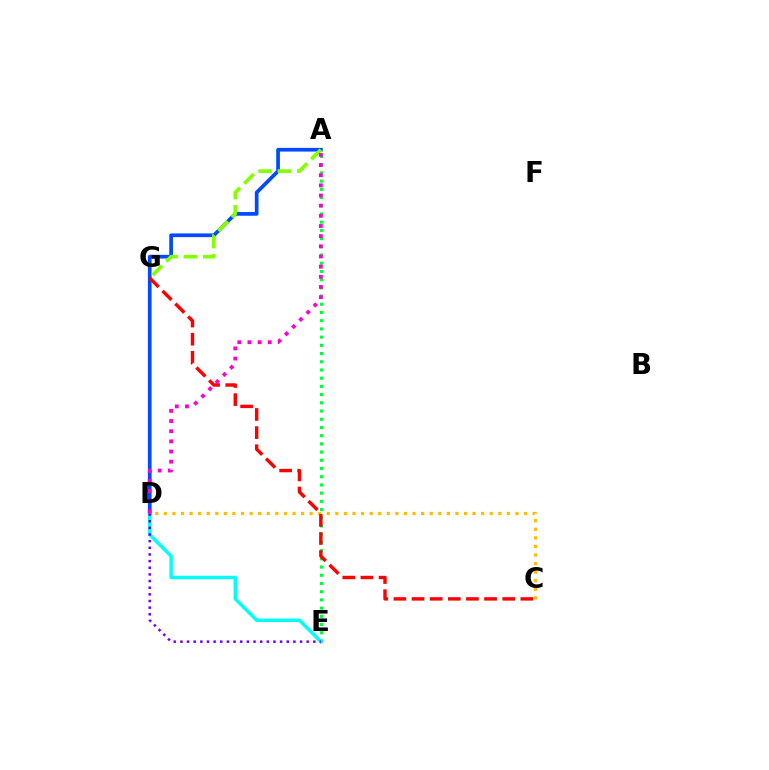{('A', 'D'): [{'color': '#004bff', 'line_style': 'solid', 'thickness': 2.67}, {'color': '#ff00cf', 'line_style': 'dotted', 'thickness': 2.76}], ('A', 'E'): [{'color': '#00ff39', 'line_style': 'dotted', 'thickness': 2.23}], ('C', 'D'): [{'color': '#ffbd00', 'line_style': 'dotted', 'thickness': 2.33}], ('D', 'E'): [{'color': '#00fff6', 'line_style': 'solid', 'thickness': 2.47}, {'color': '#7200ff', 'line_style': 'dotted', 'thickness': 1.81}], ('A', 'G'): [{'color': '#84ff00', 'line_style': 'dashed', 'thickness': 2.62}], ('C', 'G'): [{'color': '#ff0000', 'line_style': 'dashed', 'thickness': 2.46}]}